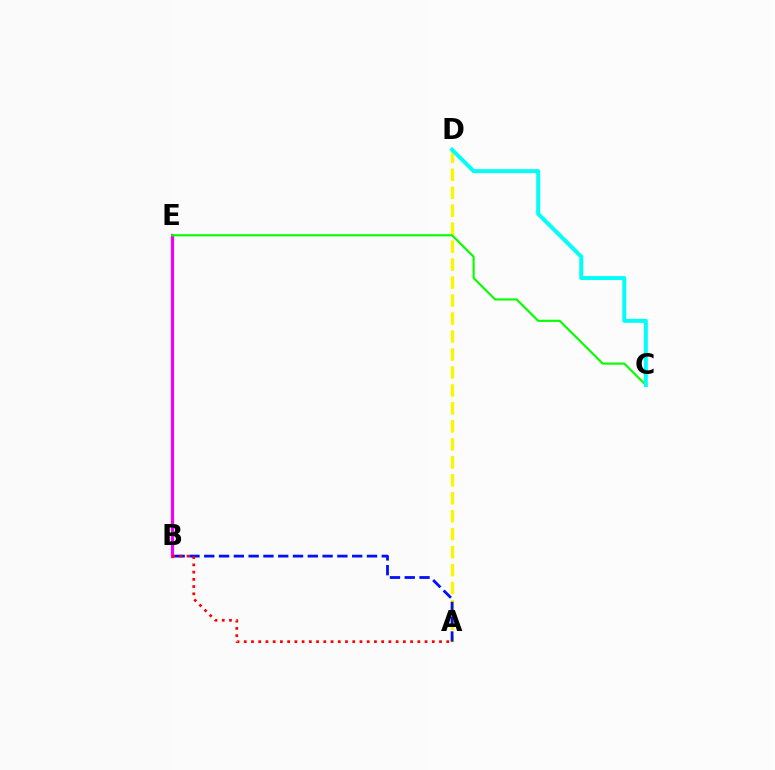{('A', 'D'): [{'color': '#fcf500', 'line_style': 'dashed', 'thickness': 2.44}], ('A', 'B'): [{'color': '#0010ff', 'line_style': 'dashed', 'thickness': 2.01}, {'color': '#ff0000', 'line_style': 'dotted', 'thickness': 1.96}], ('B', 'E'): [{'color': '#ee00ff', 'line_style': 'solid', 'thickness': 2.29}], ('C', 'E'): [{'color': '#08ff00', 'line_style': 'solid', 'thickness': 1.56}], ('C', 'D'): [{'color': '#00fff6', 'line_style': 'solid', 'thickness': 2.85}]}